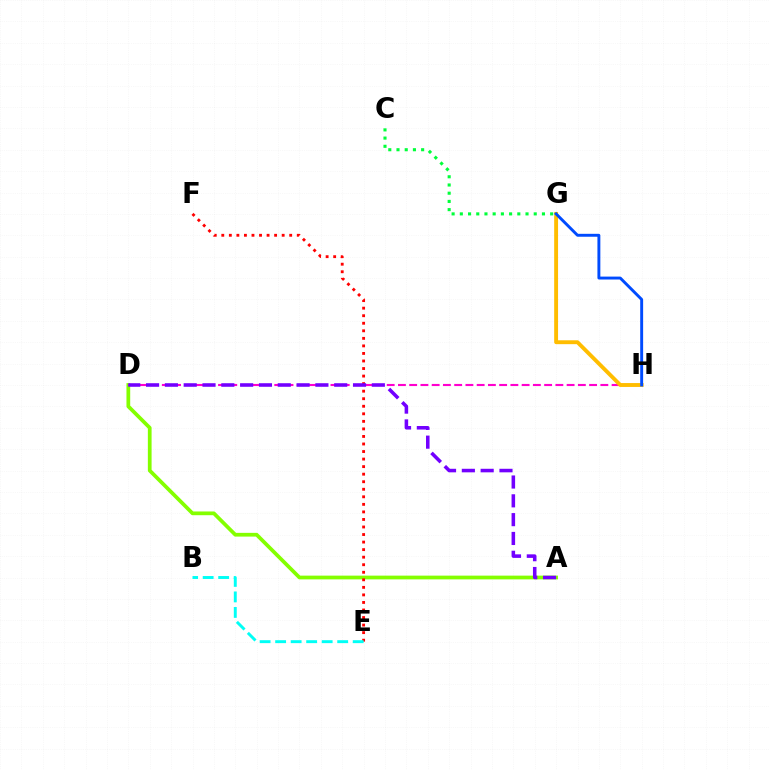{('A', 'D'): [{'color': '#84ff00', 'line_style': 'solid', 'thickness': 2.69}, {'color': '#7200ff', 'line_style': 'dashed', 'thickness': 2.56}], ('E', 'F'): [{'color': '#ff0000', 'line_style': 'dotted', 'thickness': 2.05}], ('B', 'E'): [{'color': '#00fff6', 'line_style': 'dashed', 'thickness': 2.11}], ('D', 'H'): [{'color': '#ff00cf', 'line_style': 'dashed', 'thickness': 1.53}], ('G', 'H'): [{'color': '#ffbd00', 'line_style': 'solid', 'thickness': 2.8}, {'color': '#004bff', 'line_style': 'solid', 'thickness': 2.1}], ('C', 'G'): [{'color': '#00ff39', 'line_style': 'dotted', 'thickness': 2.23}]}